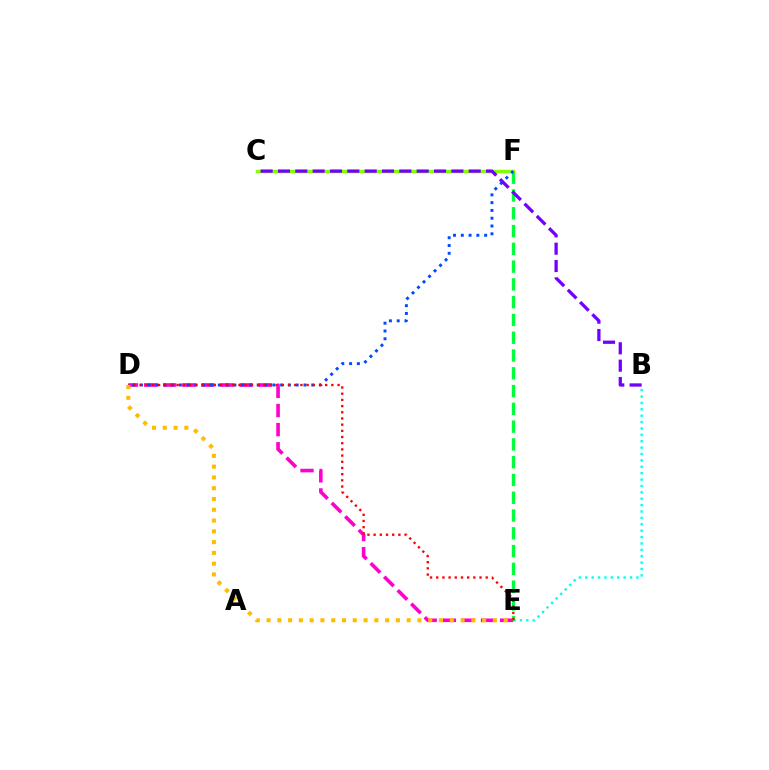{('D', 'E'): [{'color': '#ff00cf', 'line_style': 'dashed', 'thickness': 2.6}, {'color': '#ff0000', 'line_style': 'dotted', 'thickness': 1.68}, {'color': '#ffbd00', 'line_style': 'dotted', 'thickness': 2.93}], ('B', 'E'): [{'color': '#00fff6', 'line_style': 'dotted', 'thickness': 1.74}], ('E', 'F'): [{'color': '#00ff39', 'line_style': 'dashed', 'thickness': 2.42}], ('C', 'F'): [{'color': '#84ff00', 'line_style': 'solid', 'thickness': 2.48}], ('D', 'F'): [{'color': '#004bff', 'line_style': 'dotted', 'thickness': 2.12}], ('B', 'C'): [{'color': '#7200ff', 'line_style': 'dashed', 'thickness': 2.36}]}